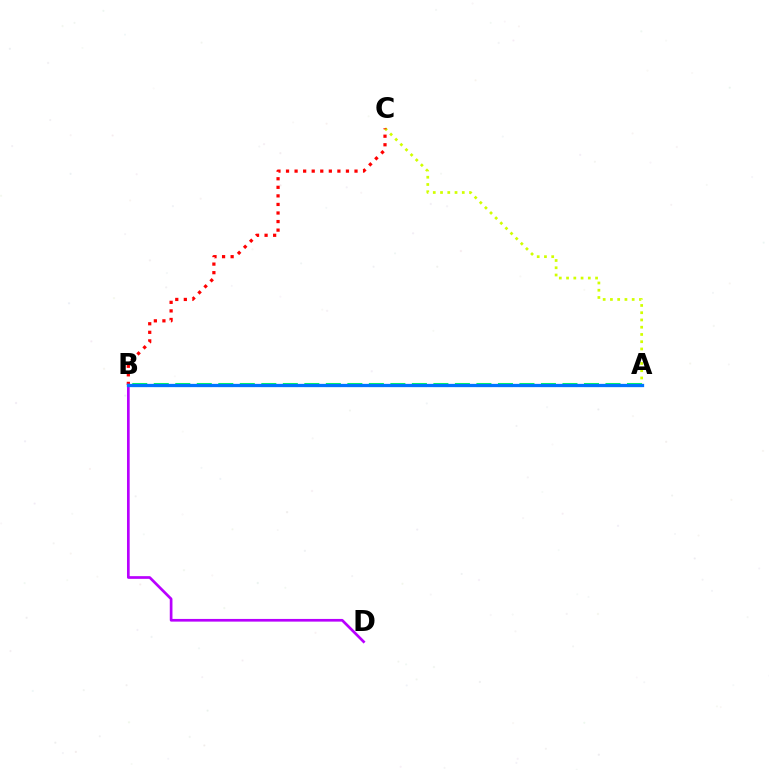{('A', 'B'): [{'color': '#00ff5c', 'line_style': 'dashed', 'thickness': 2.92}, {'color': '#0074ff', 'line_style': 'solid', 'thickness': 2.36}], ('A', 'C'): [{'color': '#d1ff00', 'line_style': 'dotted', 'thickness': 1.97}], ('B', 'C'): [{'color': '#ff0000', 'line_style': 'dotted', 'thickness': 2.33}], ('B', 'D'): [{'color': '#b900ff', 'line_style': 'solid', 'thickness': 1.94}]}